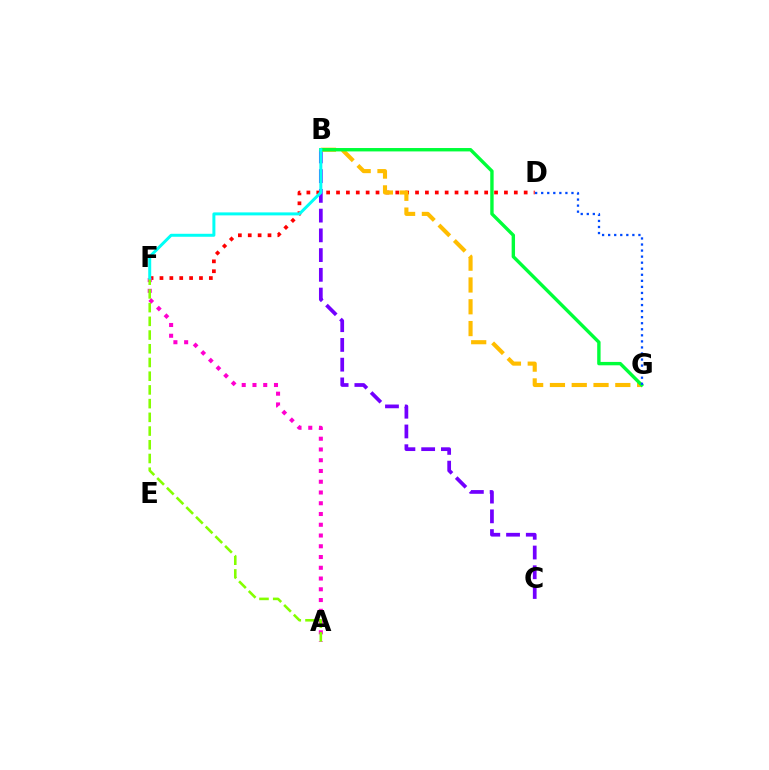{('D', 'F'): [{'color': '#ff0000', 'line_style': 'dotted', 'thickness': 2.68}], ('A', 'F'): [{'color': '#ff00cf', 'line_style': 'dotted', 'thickness': 2.92}, {'color': '#84ff00', 'line_style': 'dashed', 'thickness': 1.86}], ('B', 'C'): [{'color': '#7200ff', 'line_style': 'dashed', 'thickness': 2.68}], ('B', 'G'): [{'color': '#ffbd00', 'line_style': 'dashed', 'thickness': 2.96}, {'color': '#00ff39', 'line_style': 'solid', 'thickness': 2.44}], ('B', 'F'): [{'color': '#00fff6', 'line_style': 'solid', 'thickness': 2.15}], ('D', 'G'): [{'color': '#004bff', 'line_style': 'dotted', 'thickness': 1.64}]}